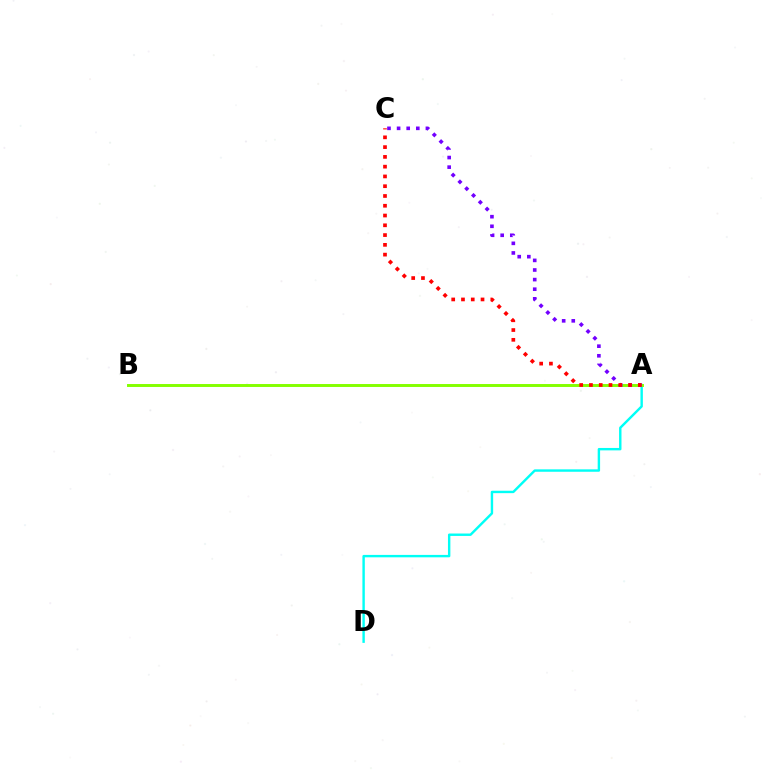{('A', 'D'): [{'color': '#00fff6', 'line_style': 'solid', 'thickness': 1.74}], ('A', 'B'): [{'color': '#84ff00', 'line_style': 'solid', 'thickness': 2.11}], ('A', 'C'): [{'color': '#7200ff', 'line_style': 'dotted', 'thickness': 2.61}, {'color': '#ff0000', 'line_style': 'dotted', 'thickness': 2.66}]}